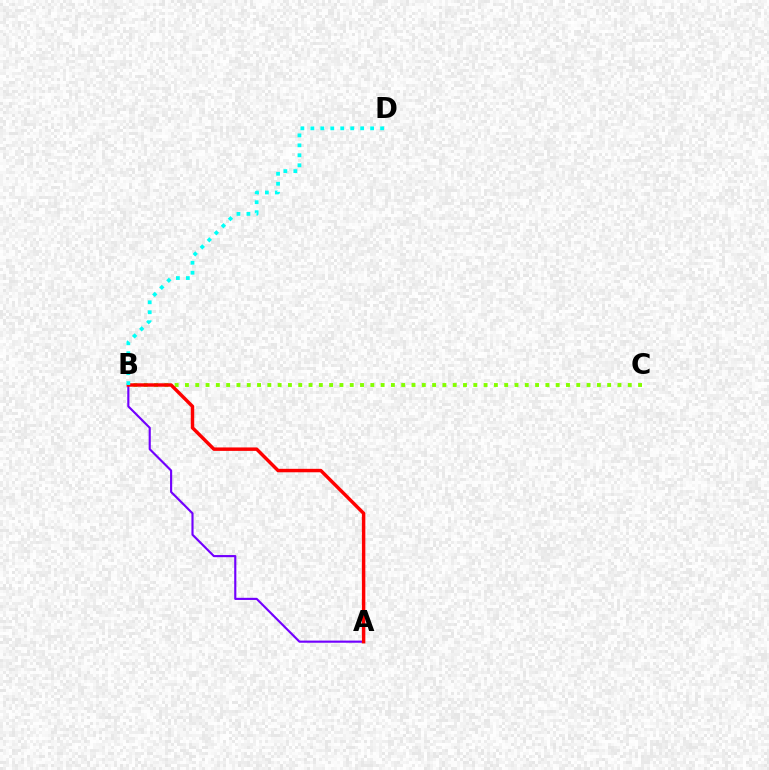{('B', 'C'): [{'color': '#84ff00', 'line_style': 'dotted', 'thickness': 2.8}], ('A', 'B'): [{'color': '#7200ff', 'line_style': 'solid', 'thickness': 1.54}, {'color': '#ff0000', 'line_style': 'solid', 'thickness': 2.48}], ('B', 'D'): [{'color': '#00fff6', 'line_style': 'dotted', 'thickness': 2.71}]}